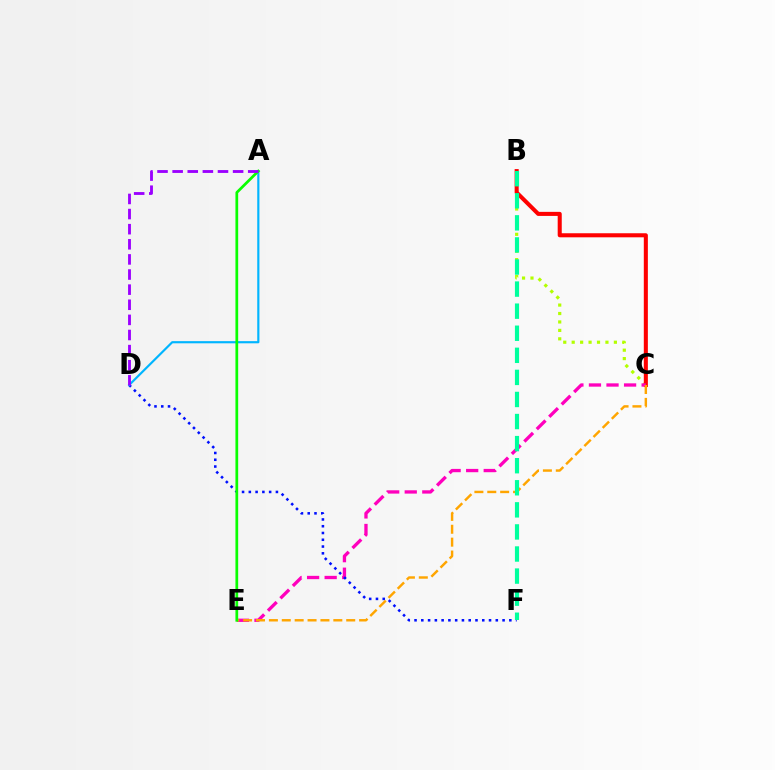{('B', 'C'): [{'color': '#b3ff00', 'line_style': 'dotted', 'thickness': 2.29}, {'color': '#ff0000', 'line_style': 'solid', 'thickness': 2.92}], ('C', 'E'): [{'color': '#ff00bd', 'line_style': 'dashed', 'thickness': 2.39}, {'color': '#ffa500', 'line_style': 'dashed', 'thickness': 1.75}], ('D', 'F'): [{'color': '#0010ff', 'line_style': 'dotted', 'thickness': 1.84}], ('A', 'D'): [{'color': '#00b5ff', 'line_style': 'solid', 'thickness': 1.56}, {'color': '#9b00ff', 'line_style': 'dashed', 'thickness': 2.05}], ('A', 'E'): [{'color': '#08ff00', 'line_style': 'solid', 'thickness': 1.97}], ('B', 'F'): [{'color': '#00ff9d', 'line_style': 'dashed', 'thickness': 3.0}]}